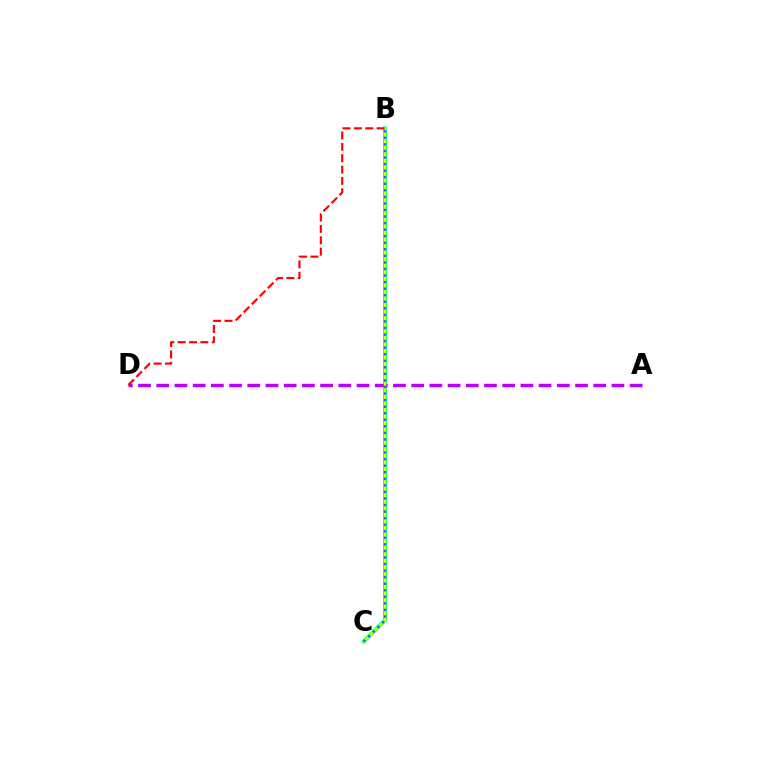{('B', 'C'): [{'color': '#00ff5c', 'line_style': 'solid', 'thickness': 2.78}, {'color': '#d1ff00', 'line_style': 'solid', 'thickness': 1.75}, {'color': '#0074ff', 'line_style': 'dotted', 'thickness': 1.78}], ('A', 'D'): [{'color': '#b900ff', 'line_style': 'dashed', 'thickness': 2.47}], ('B', 'D'): [{'color': '#ff0000', 'line_style': 'dashed', 'thickness': 1.54}]}